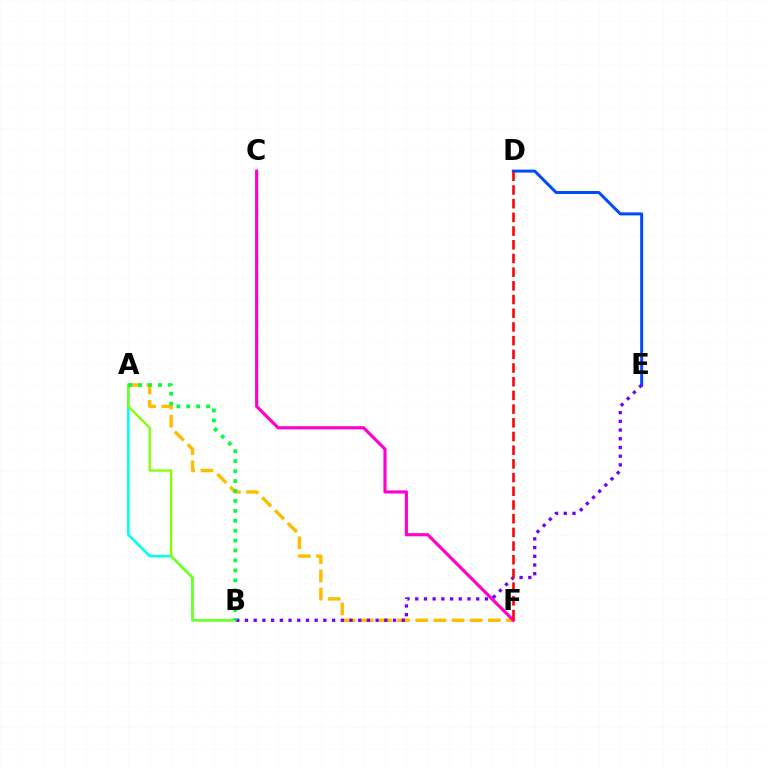{('A', 'B'): [{'color': '#00fff6', 'line_style': 'solid', 'thickness': 1.88}, {'color': '#84ff00', 'line_style': 'solid', 'thickness': 1.63}, {'color': '#00ff39', 'line_style': 'dotted', 'thickness': 2.7}], ('D', 'E'): [{'color': '#004bff', 'line_style': 'solid', 'thickness': 2.15}], ('A', 'F'): [{'color': '#ffbd00', 'line_style': 'dashed', 'thickness': 2.47}], ('C', 'F'): [{'color': '#ff00cf', 'line_style': 'solid', 'thickness': 2.27}], ('B', 'E'): [{'color': '#7200ff', 'line_style': 'dotted', 'thickness': 2.37}], ('D', 'F'): [{'color': '#ff0000', 'line_style': 'dashed', 'thickness': 1.86}]}